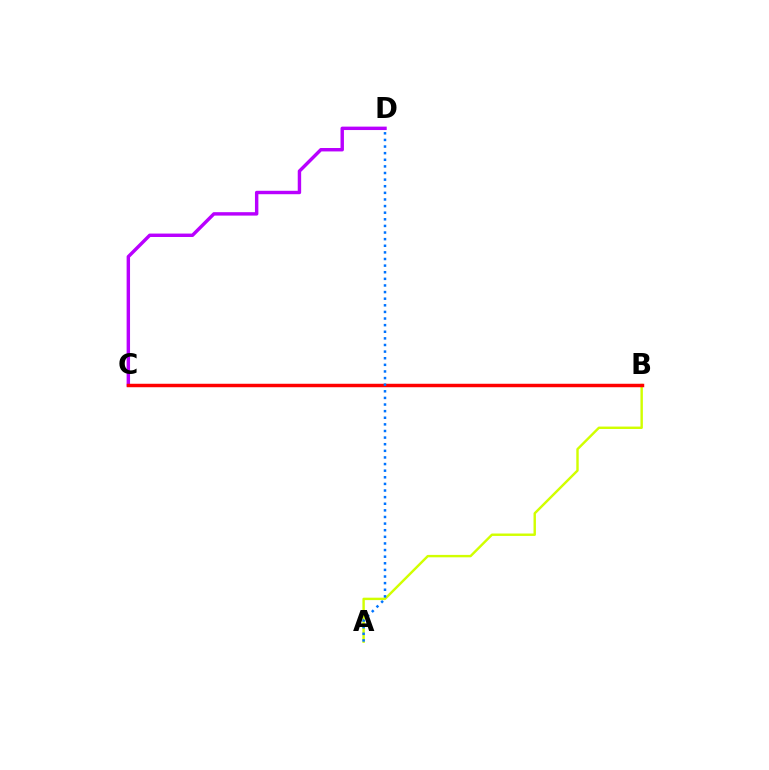{('C', 'D'): [{'color': '#b900ff', 'line_style': 'solid', 'thickness': 2.46}], ('B', 'C'): [{'color': '#00ff5c', 'line_style': 'dashed', 'thickness': 2.14}, {'color': '#ff0000', 'line_style': 'solid', 'thickness': 2.5}], ('A', 'B'): [{'color': '#d1ff00', 'line_style': 'solid', 'thickness': 1.74}], ('A', 'D'): [{'color': '#0074ff', 'line_style': 'dotted', 'thickness': 1.8}]}